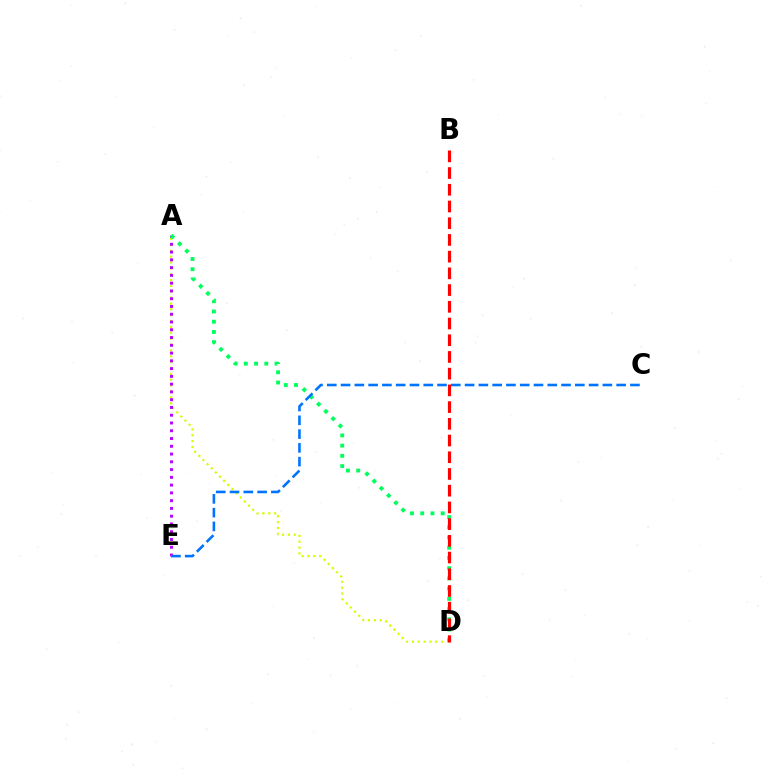{('A', 'D'): [{'color': '#d1ff00', 'line_style': 'dotted', 'thickness': 1.59}, {'color': '#00ff5c', 'line_style': 'dotted', 'thickness': 2.78}], ('A', 'E'): [{'color': '#b900ff', 'line_style': 'dotted', 'thickness': 2.11}], ('C', 'E'): [{'color': '#0074ff', 'line_style': 'dashed', 'thickness': 1.87}], ('B', 'D'): [{'color': '#ff0000', 'line_style': 'dashed', 'thickness': 2.27}]}